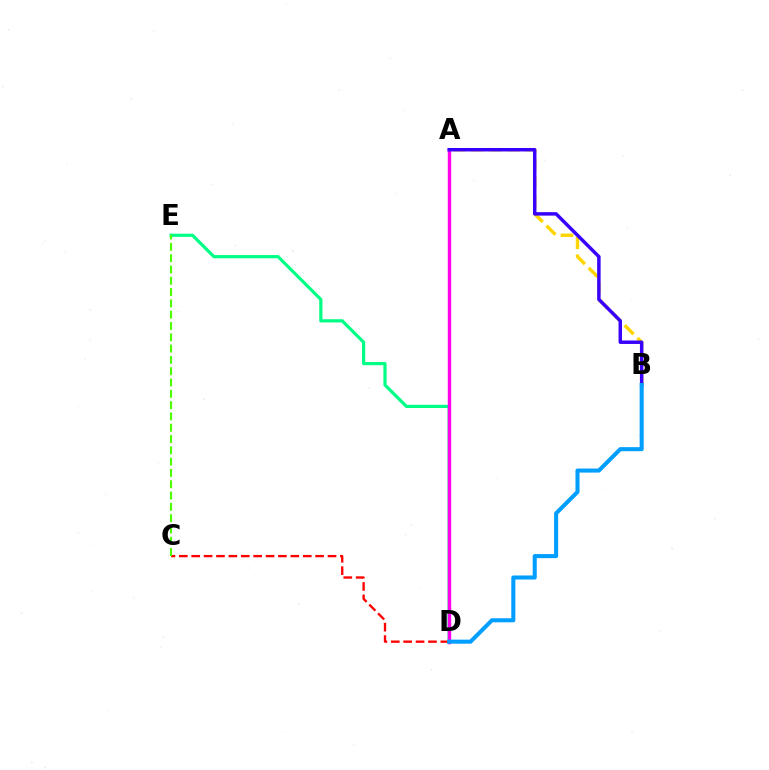{('C', 'D'): [{'color': '#ff0000', 'line_style': 'dashed', 'thickness': 1.68}], ('A', 'B'): [{'color': '#ffd500', 'line_style': 'dashed', 'thickness': 2.45}, {'color': '#3700ff', 'line_style': 'solid', 'thickness': 2.49}], ('D', 'E'): [{'color': '#00ff86', 'line_style': 'solid', 'thickness': 2.31}], ('A', 'D'): [{'color': '#ff00ed', 'line_style': 'solid', 'thickness': 2.46}], ('B', 'D'): [{'color': '#009eff', 'line_style': 'solid', 'thickness': 2.92}], ('C', 'E'): [{'color': '#4fff00', 'line_style': 'dashed', 'thickness': 1.54}]}